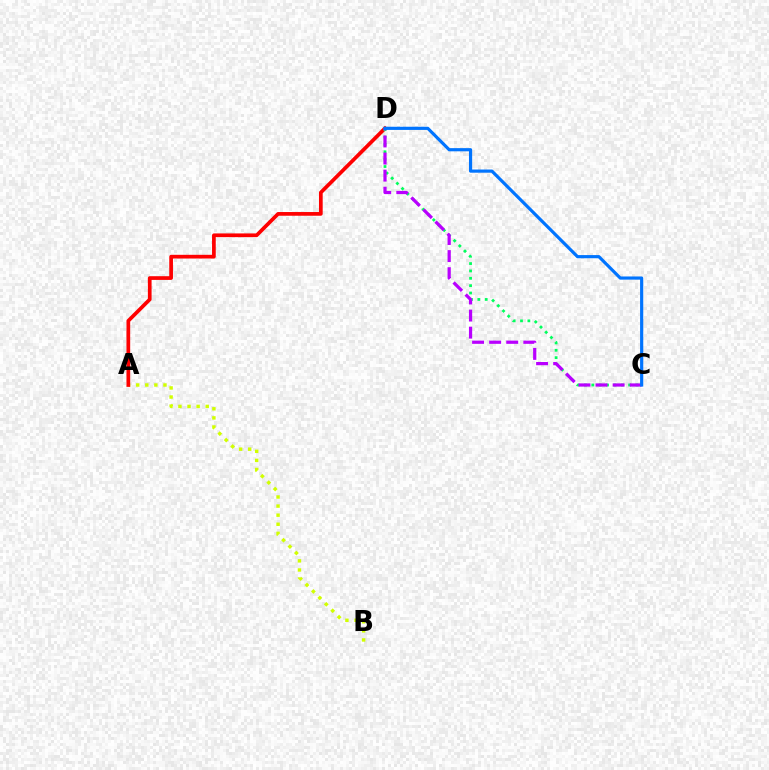{('A', 'B'): [{'color': '#d1ff00', 'line_style': 'dotted', 'thickness': 2.47}], ('A', 'D'): [{'color': '#ff0000', 'line_style': 'solid', 'thickness': 2.67}], ('C', 'D'): [{'color': '#00ff5c', 'line_style': 'dotted', 'thickness': 2.0}, {'color': '#b900ff', 'line_style': 'dashed', 'thickness': 2.32}, {'color': '#0074ff', 'line_style': 'solid', 'thickness': 2.29}]}